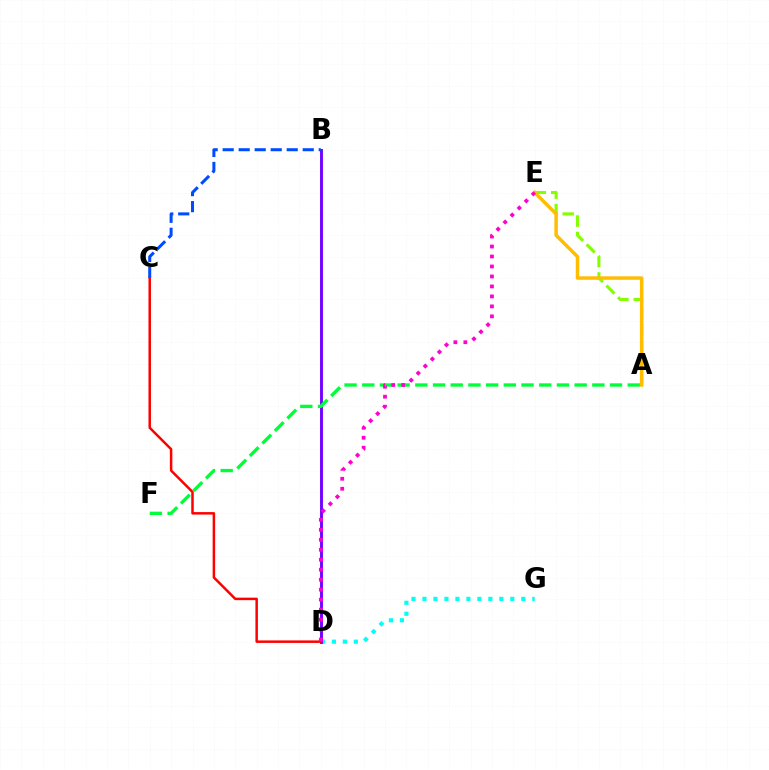{('D', 'G'): [{'color': '#00fff6', 'line_style': 'dotted', 'thickness': 2.98}], ('B', 'D'): [{'color': '#7200ff', 'line_style': 'solid', 'thickness': 2.08}], ('C', 'D'): [{'color': '#ff0000', 'line_style': 'solid', 'thickness': 1.8}], ('A', 'E'): [{'color': '#84ff00', 'line_style': 'dashed', 'thickness': 2.23}, {'color': '#ffbd00', 'line_style': 'solid', 'thickness': 2.51}], ('B', 'C'): [{'color': '#004bff', 'line_style': 'dashed', 'thickness': 2.18}], ('A', 'F'): [{'color': '#00ff39', 'line_style': 'dashed', 'thickness': 2.4}], ('D', 'E'): [{'color': '#ff00cf', 'line_style': 'dotted', 'thickness': 2.71}]}